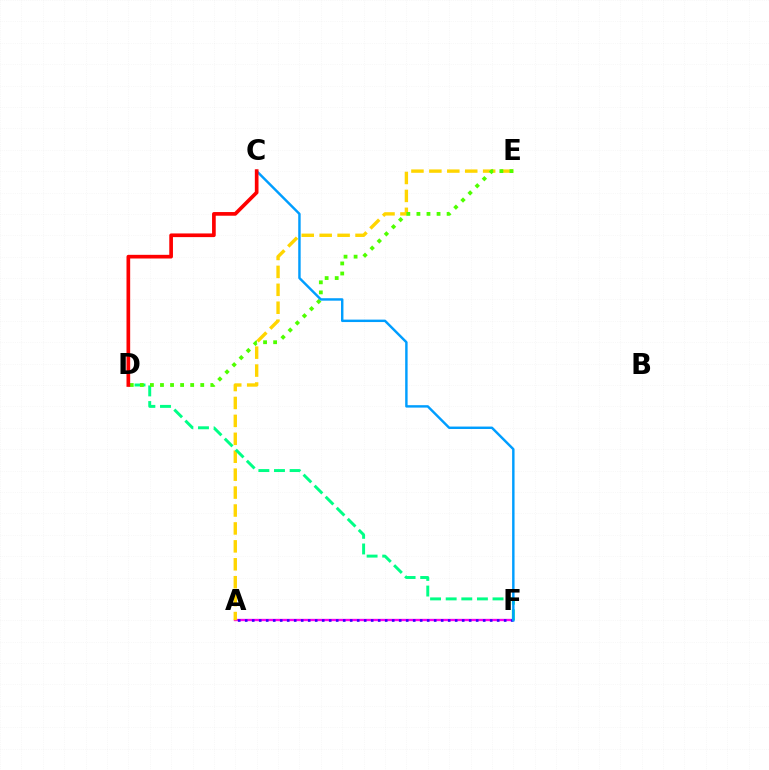{('A', 'F'): [{'color': '#ff00ed', 'line_style': 'solid', 'thickness': 1.68}, {'color': '#3700ff', 'line_style': 'dotted', 'thickness': 1.9}], ('A', 'E'): [{'color': '#ffd500', 'line_style': 'dashed', 'thickness': 2.44}], ('D', 'F'): [{'color': '#00ff86', 'line_style': 'dashed', 'thickness': 2.12}], ('D', 'E'): [{'color': '#4fff00', 'line_style': 'dotted', 'thickness': 2.74}], ('C', 'F'): [{'color': '#009eff', 'line_style': 'solid', 'thickness': 1.75}], ('C', 'D'): [{'color': '#ff0000', 'line_style': 'solid', 'thickness': 2.65}]}